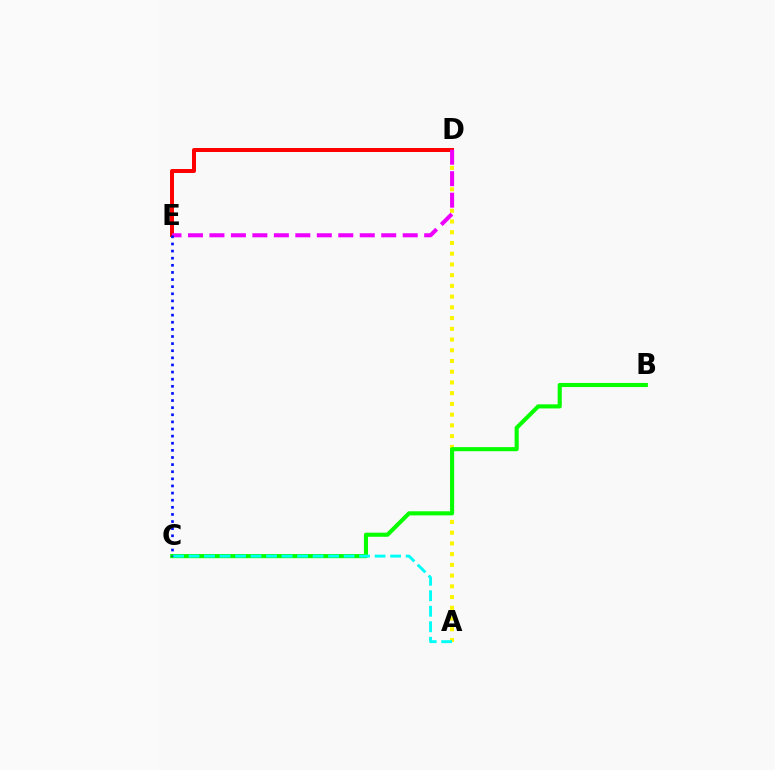{('D', 'E'): [{'color': '#ff0000', 'line_style': 'solid', 'thickness': 2.87}, {'color': '#ee00ff', 'line_style': 'dashed', 'thickness': 2.92}], ('A', 'D'): [{'color': '#fcf500', 'line_style': 'dotted', 'thickness': 2.92}], ('B', 'C'): [{'color': '#08ff00', 'line_style': 'solid', 'thickness': 2.95}], ('A', 'C'): [{'color': '#00fff6', 'line_style': 'dashed', 'thickness': 2.11}], ('C', 'E'): [{'color': '#0010ff', 'line_style': 'dotted', 'thickness': 1.93}]}